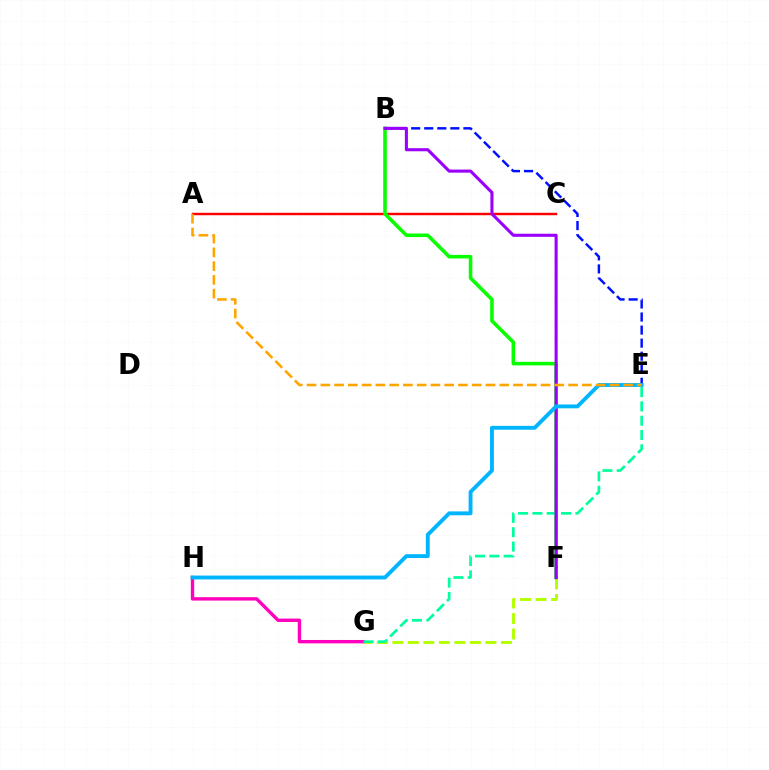{('F', 'G'): [{'color': '#b3ff00', 'line_style': 'dashed', 'thickness': 2.11}], ('G', 'H'): [{'color': '#ff00bd', 'line_style': 'solid', 'thickness': 2.43}], ('A', 'C'): [{'color': '#ff0000', 'line_style': 'solid', 'thickness': 1.76}], ('B', 'F'): [{'color': '#08ff00', 'line_style': 'solid', 'thickness': 2.57}, {'color': '#9b00ff', 'line_style': 'solid', 'thickness': 2.23}], ('B', 'E'): [{'color': '#0010ff', 'line_style': 'dashed', 'thickness': 1.77}], ('E', 'G'): [{'color': '#00ff9d', 'line_style': 'dashed', 'thickness': 1.95}], ('E', 'H'): [{'color': '#00b5ff', 'line_style': 'solid', 'thickness': 2.79}], ('A', 'E'): [{'color': '#ffa500', 'line_style': 'dashed', 'thickness': 1.87}]}